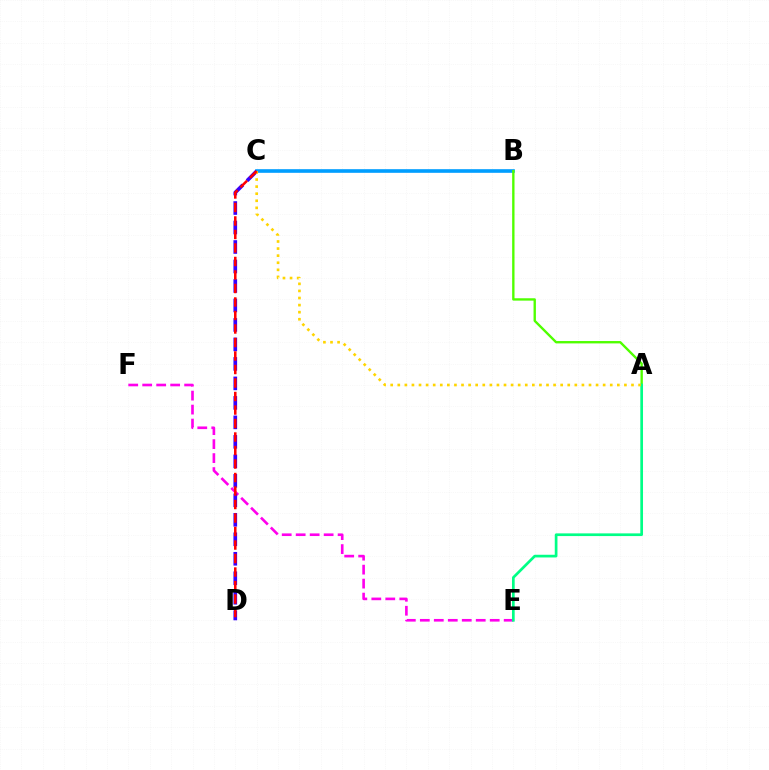{('E', 'F'): [{'color': '#ff00ed', 'line_style': 'dashed', 'thickness': 1.9}], ('B', 'C'): [{'color': '#009eff', 'line_style': 'solid', 'thickness': 2.61}], ('C', 'D'): [{'color': '#3700ff', 'line_style': 'dashed', 'thickness': 2.65}, {'color': '#ff0000', 'line_style': 'dashed', 'thickness': 1.83}], ('A', 'B'): [{'color': '#4fff00', 'line_style': 'solid', 'thickness': 1.7}], ('A', 'E'): [{'color': '#00ff86', 'line_style': 'solid', 'thickness': 1.94}], ('A', 'C'): [{'color': '#ffd500', 'line_style': 'dotted', 'thickness': 1.92}]}